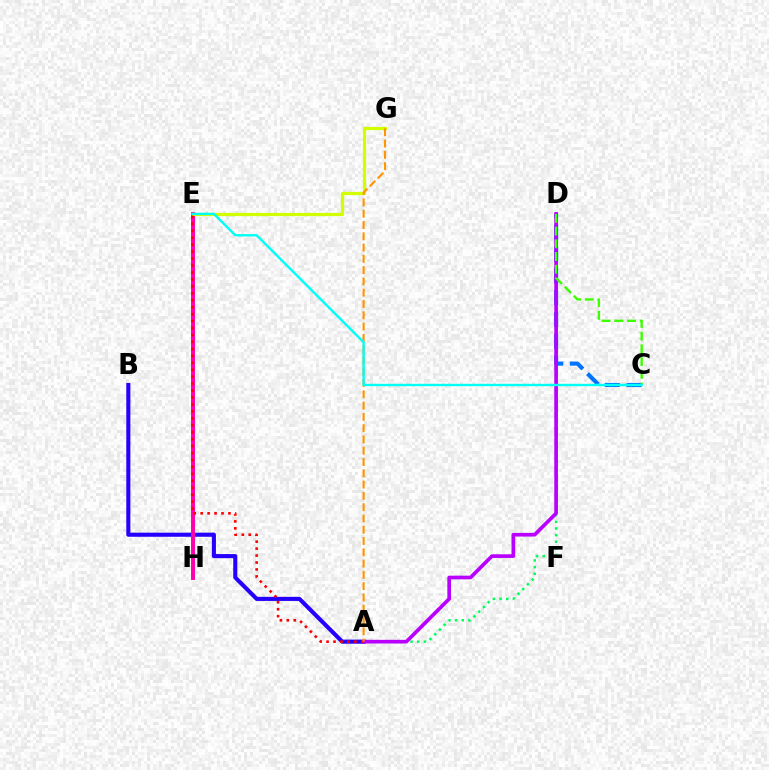{('C', 'D'): [{'color': '#0074ff', 'line_style': 'dashed', 'thickness': 2.96}, {'color': '#3dff00', 'line_style': 'dashed', 'thickness': 1.73}], ('A', 'D'): [{'color': '#00ff5c', 'line_style': 'dotted', 'thickness': 1.81}, {'color': '#b900ff', 'line_style': 'solid', 'thickness': 2.64}], ('A', 'B'): [{'color': '#2500ff', 'line_style': 'solid', 'thickness': 2.95}], ('E', 'H'): [{'color': '#ff00ac', 'line_style': 'solid', 'thickness': 2.84}], ('E', 'G'): [{'color': '#d1ff00', 'line_style': 'solid', 'thickness': 2.34}], ('A', 'E'): [{'color': '#ff0000', 'line_style': 'dotted', 'thickness': 1.89}], ('A', 'G'): [{'color': '#ff9400', 'line_style': 'dashed', 'thickness': 1.53}], ('C', 'E'): [{'color': '#00fff6', 'line_style': 'solid', 'thickness': 1.72}]}